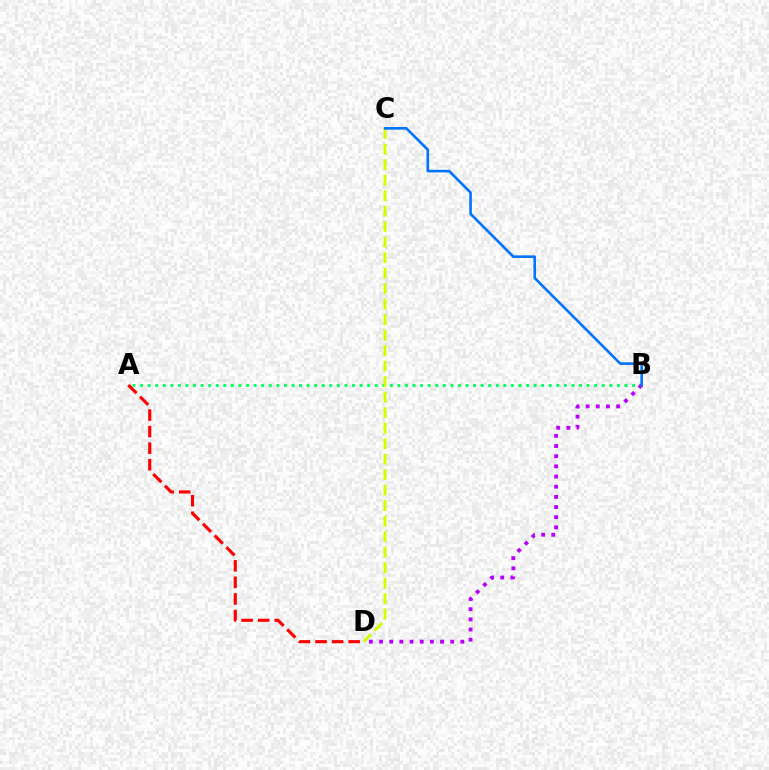{('A', 'B'): [{'color': '#00ff5c', 'line_style': 'dotted', 'thickness': 2.06}], ('A', 'D'): [{'color': '#ff0000', 'line_style': 'dashed', 'thickness': 2.25}], ('B', 'D'): [{'color': '#b900ff', 'line_style': 'dotted', 'thickness': 2.76}], ('C', 'D'): [{'color': '#d1ff00', 'line_style': 'dashed', 'thickness': 2.11}], ('B', 'C'): [{'color': '#0074ff', 'line_style': 'solid', 'thickness': 1.88}]}